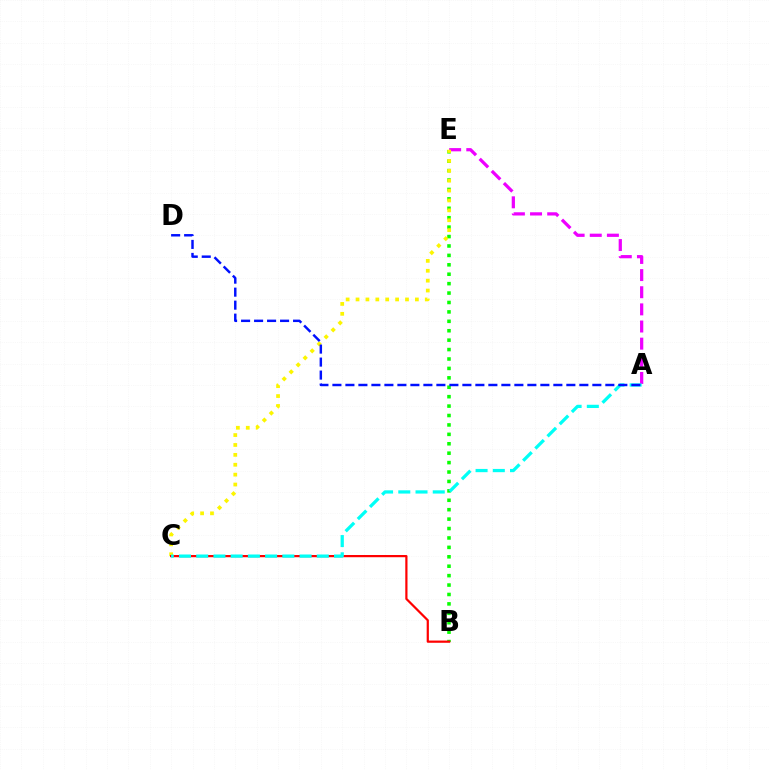{('A', 'E'): [{'color': '#ee00ff', 'line_style': 'dashed', 'thickness': 2.33}], ('B', 'E'): [{'color': '#08ff00', 'line_style': 'dotted', 'thickness': 2.56}], ('C', 'E'): [{'color': '#fcf500', 'line_style': 'dotted', 'thickness': 2.69}], ('B', 'C'): [{'color': '#ff0000', 'line_style': 'solid', 'thickness': 1.6}], ('A', 'C'): [{'color': '#00fff6', 'line_style': 'dashed', 'thickness': 2.34}], ('A', 'D'): [{'color': '#0010ff', 'line_style': 'dashed', 'thickness': 1.77}]}